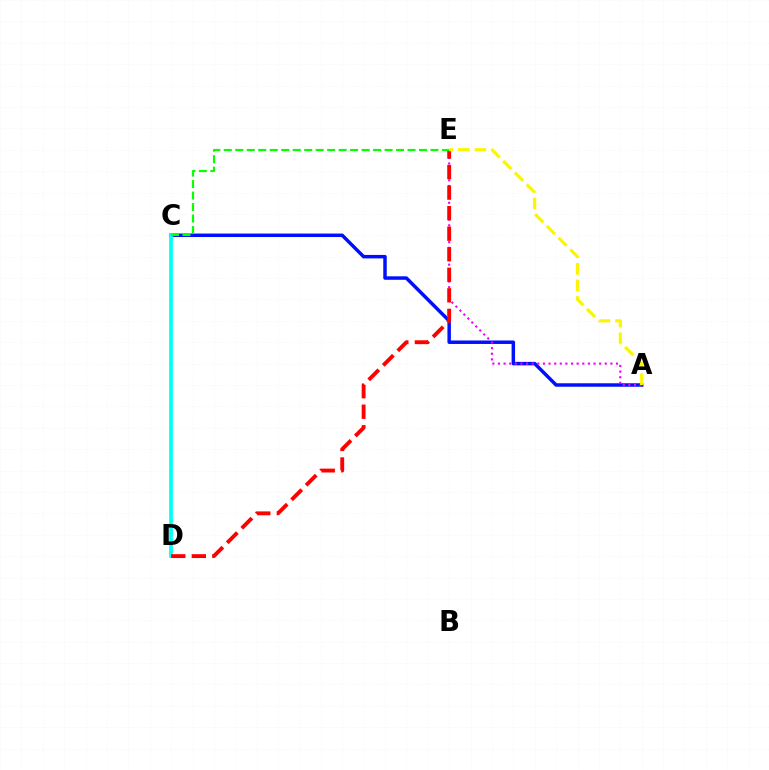{('A', 'C'): [{'color': '#0010ff', 'line_style': 'solid', 'thickness': 2.5}], ('A', 'E'): [{'color': '#ee00ff', 'line_style': 'dotted', 'thickness': 1.53}, {'color': '#fcf500', 'line_style': 'dashed', 'thickness': 2.26}], ('C', 'D'): [{'color': '#00fff6', 'line_style': 'solid', 'thickness': 2.68}], ('D', 'E'): [{'color': '#ff0000', 'line_style': 'dashed', 'thickness': 2.79}], ('C', 'E'): [{'color': '#08ff00', 'line_style': 'dashed', 'thickness': 1.56}]}